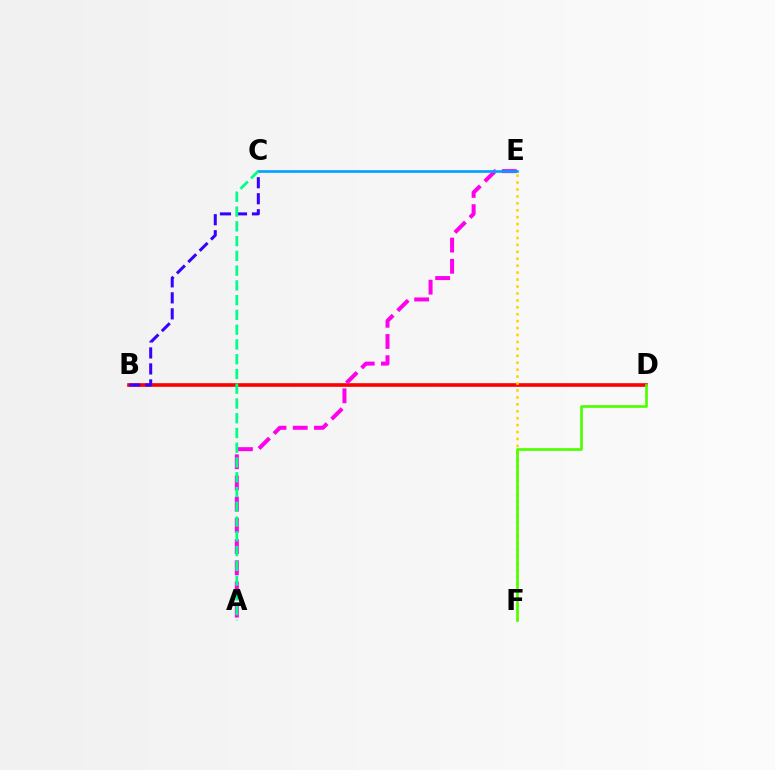{('B', 'D'): [{'color': '#ff0000', 'line_style': 'solid', 'thickness': 2.62}], ('A', 'E'): [{'color': '#ff00ed', 'line_style': 'dashed', 'thickness': 2.88}], ('E', 'F'): [{'color': '#ffd500', 'line_style': 'dotted', 'thickness': 1.88}], ('B', 'C'): [{'color': '#3700ff', 'line_style': 'dashed', 'thickness': 2.17}], ('D', 'F'): [{'color': '#4fff00', 'line_style': 'solid', 'thickness': 1.93}], ('C', 'E'): [{'color': '#009eff', 'line_style': 'solid', 'thickness': 1.87}], ('A', 'C'): [{'color': '#00ff86', 'line_style': 'dashed', 'thickness': 2.01}]}